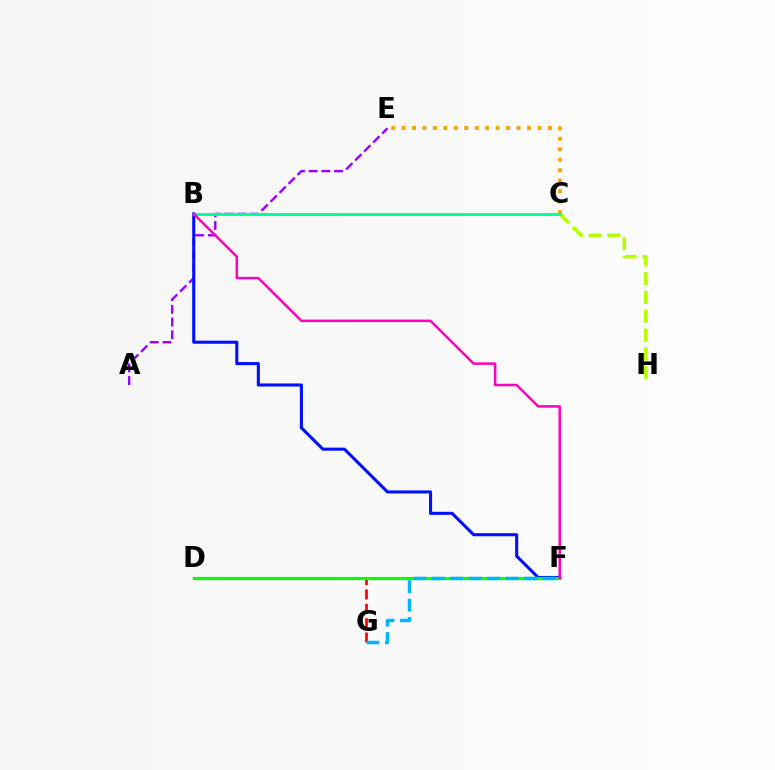{('A', 'E'): [{'color': '#9b00ff', 'line_style': 'dashed', 'thickness': 1.73}], ('B', 'F'): [{'color': '#0010ff', 'line_style': 'solid', 'thickness': 2.21}, {'color': '#ff00bd', 'line_style': 'solid', 'thickness': 1.8}], ('F', 'G'): [{'color': '#ff0000', 'line_style': 'dashed', 'thickness': 1.95}, {'color': '#00b5ff', 'line_style': 'dashed', 'thickness': 2.51}], ('C', 'H'): [{'color': '#b3ff00', 'line_style': 'dashed', 'thickness': 2.56}], ('B', 'C'): [{'color': '#00ff9d', 'line_style': 'solid', 'thickness': 2.1}], ('D', 'F'): [{'color': '#08ff00', 'line_style': 'solid', 'thickness': 2.29}], ('C', 'E'): [{'color': '#ffa500', 'line_style': 'dotted', 'thickness': 2.84}]}